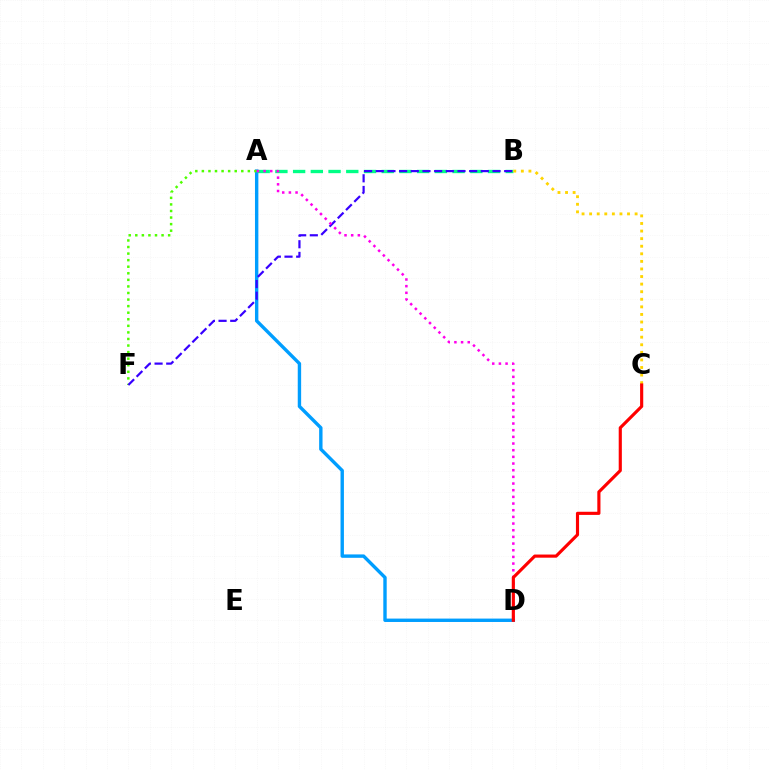{('A', 'D'): [{'color': '#009eff', 'line_style': 'solid', 'thickness': 2.44}, {'color': '#ff00ed', 'line_style': 'dotted', 'thickness': 1.81}], ('A', 'B'): [{'color': '#00ff86', 'line_style': 'dashed', 'thickness': 2.41}], ('A', 'F'): [{'color': '#4fff00', 'line_style': 'dotted', 'thickness': 1.78}], ('B', 'F'): [{'color': '#3700ff', 'line_style': 'dashed', 'thickness': 1.59}], ('B', 'C'): [{'color': '#ffd500', 'line_style': 'dotted', 'thickness': 2.06}], ('C', 'D'): [{'color': '#ff0000', 'line_style': 'solid', 'thickness': 2.26}]}